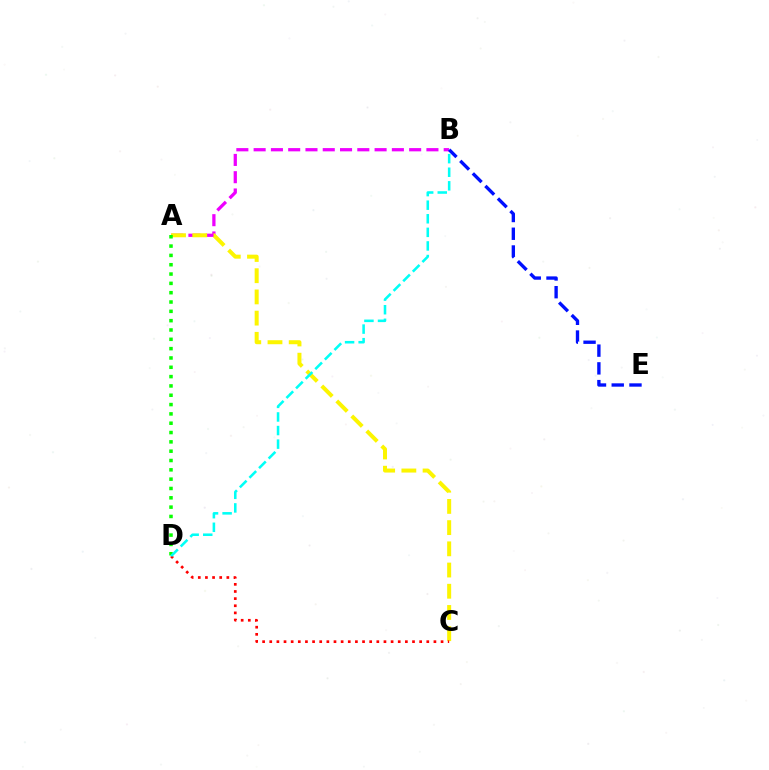{('A', 'B'): [{'color': '#ee00ff', 'line_style': 'dashed', 'thickness': 2.35}], ('A', 'C'): [{'color': '#fcf500', 'line_style': 'dashed', 'thickness': 2.88}], ('A', 'D'): [{'color': '#08ff00', 'line_style': 'dotted', 'thickness': 2.53}], ('B', 'E'): [{'color': '#0010ff', 'line_style': 'dashed', 'thickness': 2.41}], ('C', 'D'): [{'color': '#ff0000', 'line_style': 'dotted', 'thickness': 1.94}], ('B', 'D'): [{'color': '#00fff6', 'line_style': 'dashed', 'thickness': 1.85}]}